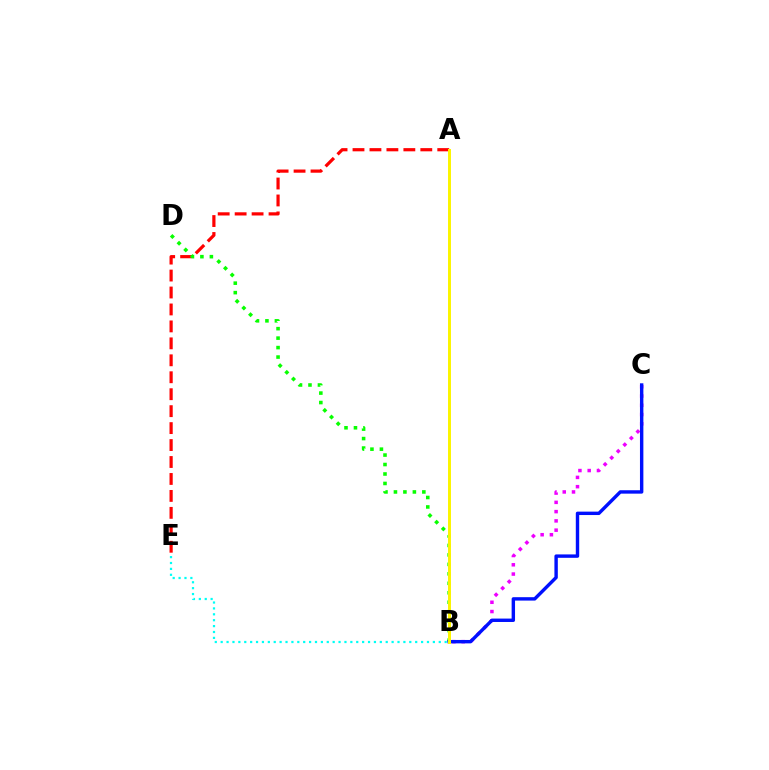{('B', 'C'): [{'color': '#ee00ff', 'line_style': 'dotted', 'thickness': 2.52}, {'color': '#0010ff', 'line_style': 'solid', 'thickness': 2.45}], ('A', 'E'): [{'color': '#ff0000', 'line_style': 'dashed', 'thickness': 2.3}], ('B', 'D'): [{'color': '#08ff00', 'line_style': 'dotted', 'thickness': 2.57}], ('A', 'B'): [{'color': '#fcf500', 'line_style': 'solid', 'thickness': 2.14}], ('B', 'E'): [{'color': '#00fff6', 'line_style': 'dotted', 'thickness': 1.6}]}